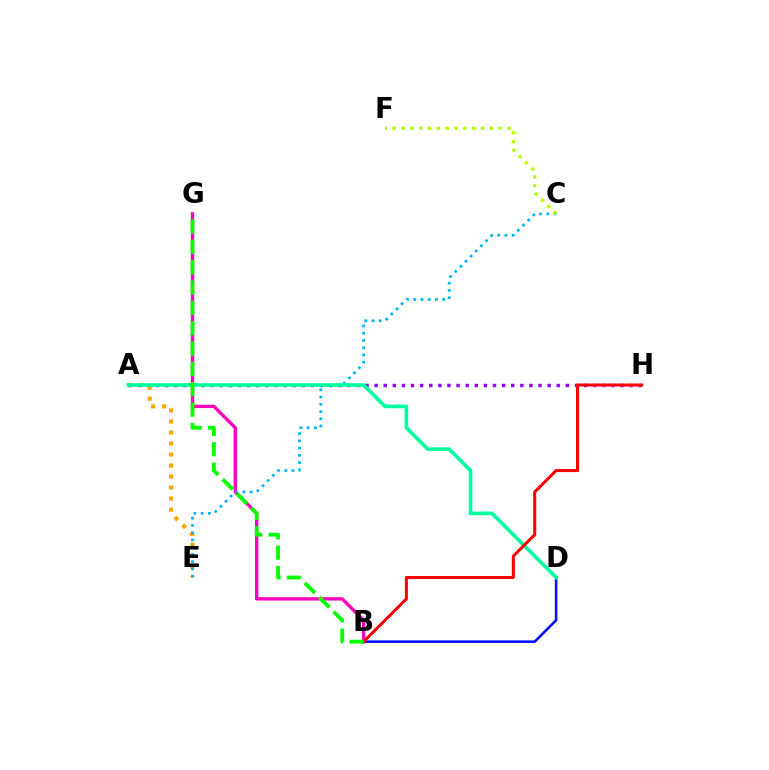{('B', 'G'): [{'color': '#ff00bd', 'line_style': 'solid', 'thickness': 2.4}, {'color': '#08ff00', 'line_style': 'dashed', 'thickness': 2.76}], ('A', 'H'): [{'color': '#9b00ff', 'line_style': 'dotted', 'thickness': 2.47}], ('A', 'E'): [{'color': '#ffa500', 'line_style': 'dotted', 'thickness': 2.99}], ('C', 'E'): [{'color': '#00b5ff', 'line_style': 'dotted', 'thickness': 1.97}], ('B', 'D'): [{'color': '#0010ff', 'line_style': 'solid', 'thickness': 1.85}], ('A', 'D'): [{'color': '#00ff9d', 'line_style': 'solid', 'thickness': 2.62}], ('B', 'H'): [{'color': '#ff0000', 'line_style': 'solid', 'thickness': 2.19}], ('C', 'F'): [{'color': '#b3ff00', 'line_style': 'dotted', 'thickness': 2.4}]}